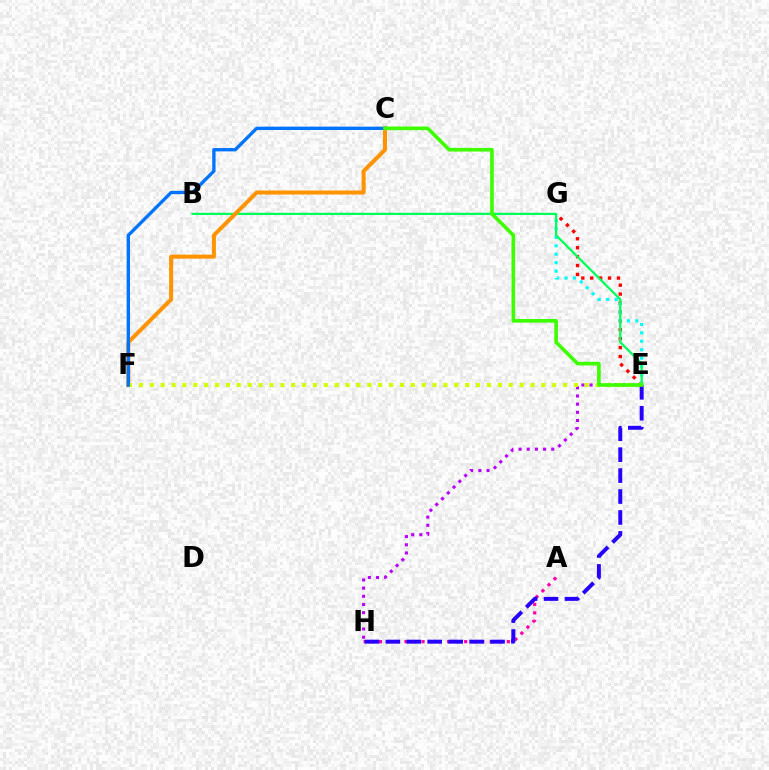{('E', 'G'): [{'color': '#ff0000', 'line_style': 'dotted', 'thickness': 2.42}, {'color': '#00fff6', 'line_style': 'dotted', 'thickness': 2.29}], ('E', 'H'): [{'color': '#b900ff', 'line_style': 'dotted', 'thickness': 2.22}, {'color': '#2500ff', 'line_style': 'dashed', 'thickness': 2.84}], ('B', 'E'): [{'color': '#00ff5c', 'line_style': 'solid', 'thickness': 1.63}], ('A', 'H'): [{'color': '#ff00ac', 'line_style': 'dotted', 'thickness': 2.32}], ('C', 'F'): [{'color': '#ff9400', 'line_style': 'solid', 'thickness': 2.91}, {'color': '#0074ff', 'line_style': 'solid', 'thickness': 2.41}], ('E', 'F'): [{'color': '#d1ff00', 'line_style': 'dotted', 'thickness': 2.95}], ('C', 'E'): [{'color': '#3dff00', 'line_style': 'solid', 'thickness': 2.62}]}